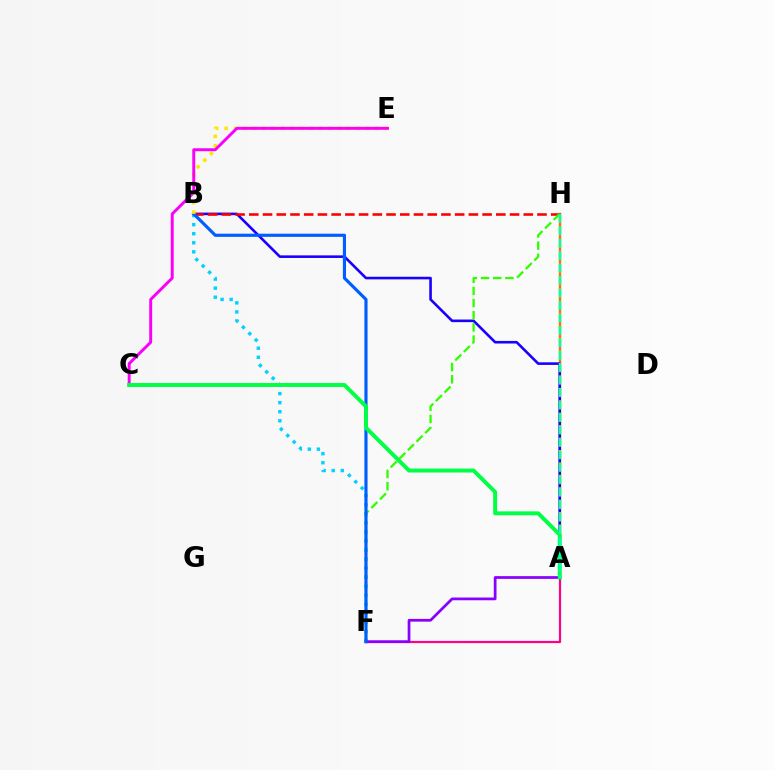{('A', 'H'): [{'color': '#ff7000', 'line_style': 'solid', 'thickness': 1.76}, {'color': '#a2ff00', 'line_style': 'dashed', 'thickness': 1.69}, {'color': '#00ffbb', 'line_style': 'dashed', 'thickness': 1.69}], ('A', 'B'): [{'color': '#1900ff', 'line_style': 'solid', 'thickness': 1.87}], ('B', 'F'): [{'color': '#00d3ff', 'line_style': 'dotted', 'thickness': 2.46}, {'color': '#005dff', 'line_style': 'solid', 'thickness': 2.27}], ('A', 'F'): [{'color': '#ff0088', 'line_style': 'solid', 'thickness': 1.59}, {'color': '#8a00ff', 'line_style': 'solid', 'thickness': 1.98}], ('B', 'H'): [{'color': '#ff0000', 'line_style': 'dashed', 'thickness': 1.86}], ('F', 'H'): [{'color': '#31ff00', 'line_style': 'dashed', 'thickness': 1.65}], ('B', 'E'): [{'color': '#ffe600', 'line_style': 'dotted', 'thickness': 2.56}], ('C', 'E'): [{'color': '#fa00f9', 'line_style': 'solid', 'thickness': 2.11}], ('A', 'C'): [{'color': '#00ff45', 'line_style': 'solid', 'thickness': 2.83}]}